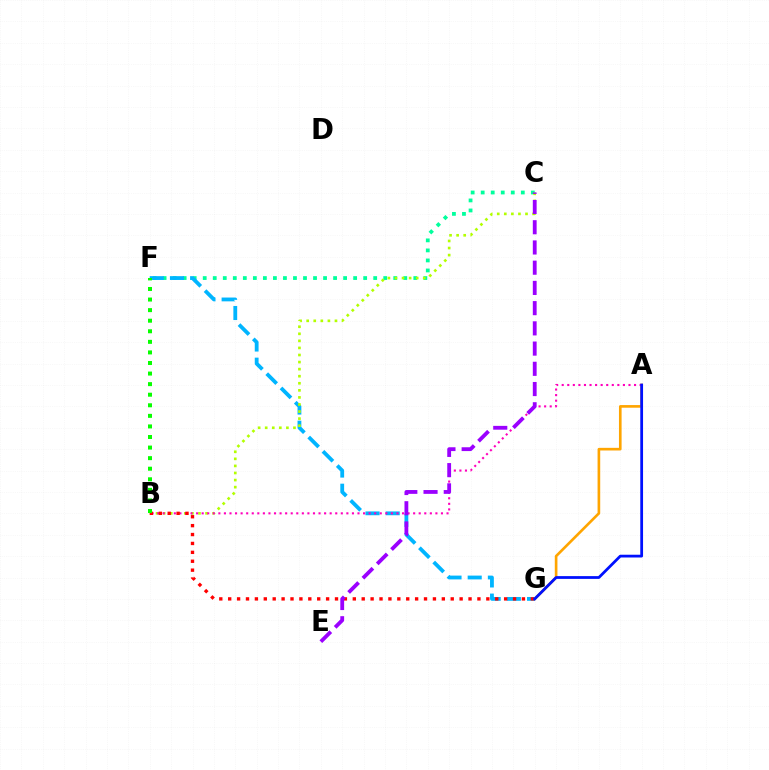{('A', 'G'): [{'color': '#ffa500', 'line_style': 'solid', 'thickness': 1.9}, {'color': '#0010ff', 'line_style': 'solid', 'thickness': 1.99}], ('C', 'F'): [{'color': '#00ff9d', 'line_style': 'dotted', 'thickness': 2.72}], ('F', 'G'): [{'color': '#00b5ff', 'line_style': 'dashed', 'thickness': 2.74}], ('B', 'C'): [{'color': '#b3ff00', 'line_style': 'dotted', 'thickness': 1.92}], ('A', 'B'): [{'color': '#ff00bd', 'line_style': 'dotted', 'thickness': 1.51}], ('B', 'G'): [{'color': '#ff0000', 'line_style': 'dotted', 'thickness': 2.42}], ('C', 'E'): [{'color': '#9b00ff', 'line_style': 'dashed', 'thickness': 2.75}], ('B', 'F'): [{'color': '#08ff00', 'line_style': 'dotted', 'thickness': 2.87}]}